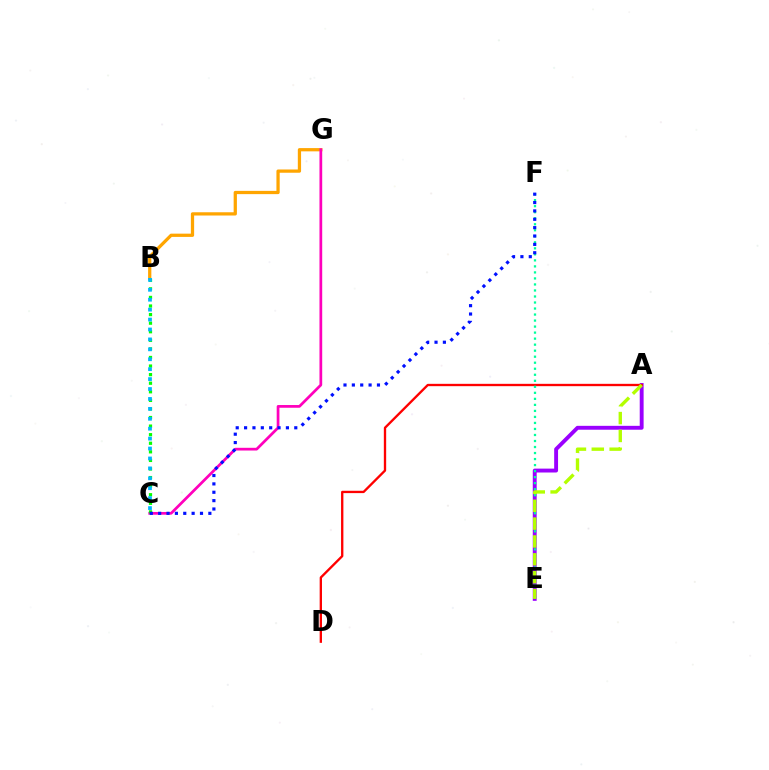{('A', 'E'): [{'color': '#9b00ff', 'line_style': 'solid', 'thickness': 2.8}, {'color': '#b3ff00', 'line_style': 'dashed', 'thickness': 2.43}], ('B', 'G'): [{'color': '#ffa500', 'line_style': 'solid', 'thickness': 2.34}], ('A', 'D'): [{'color': '#ff0000', 'line_style': 'solid', 'thickness': 1.68}], ('E', 'F'): [{'color': '#00ff9d', 'line_style': 'dotted', 'thickness': 1.64}], ('C', 'G'): [{'color': '#ff00bd', 'line_style': 'solid', 'thickness': 1.97}], ('B', 'C'): [{'color': '#08ff00', 'line_style': 'dotted', 'thickness': 2.33}, {'color': '#00b5ff', 'line_style': 'dotted', 'thickness': 2.7}], ('C', 'F'): [{'color': '#0010ff', 'line_style': 'dotted', 'thickness': 2.27}]}